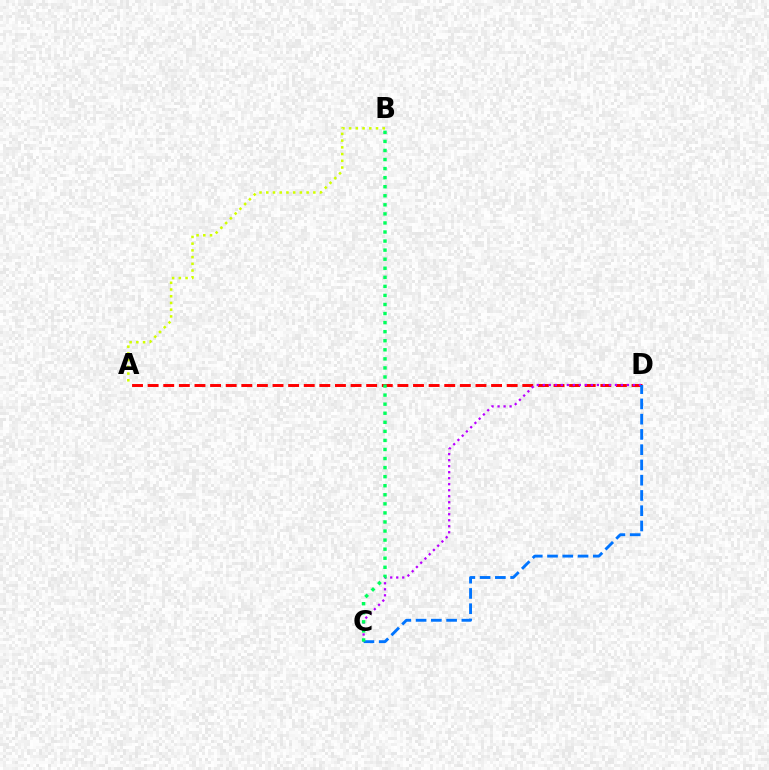{('A', 'B'): [{'color': '#d1ff00', 'line_style': 'dotted', 'thickness': 1.83}], ('A', 'D'): [{'color': '#ff0000', 'line_style': 'dashed', 'thickness': 2.12}], ('C', 'D'): [{'color': '#b900ff', 'line_style': 'dotted', 'thickness': 1.63}, {'color': '#0074ff', 'line_style': 'dashed', 'thickness': 2.07}], ('B', 'C'): [{'color': '#00ff5c', 'line_style': 'dotted', 'thickness': 2.46}]}